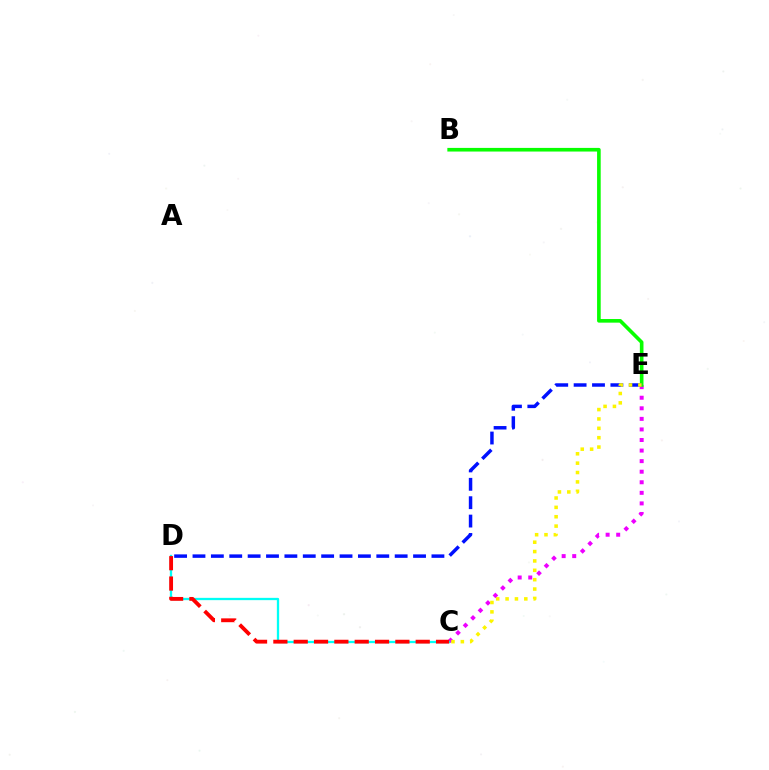{('C', 'E'): [{'color': '#ee00ff', 'line_style': 'dotted', 'thickness': 2.87}, {'color': '#fcf500', 'line_style': 'dotted', 'thickness': 2.55}], ('B', 'E'): [{'color': '#08ff00', 'line_style': 'solid', 'thickness': 2.61}], ('C', 'D'): [{'color': '#00fff6', 'line_style': 'solid', 'thickness': 1.66}, {'color': '#ff0000', 'line_style': 'dashed', 'thickness': 2.76}], ('D', 'E'): [{'color': '#0010ff', 'line_style': 'dashed', 'thickness': 2.5}]}